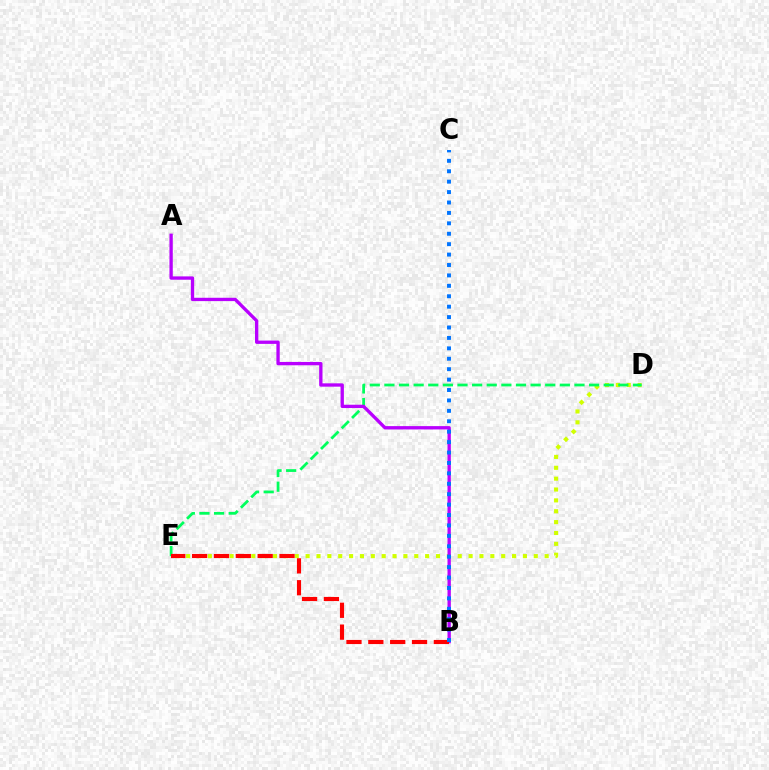{('D', 'E'): [{'color': '#d1ff00', 'line_style': 'dotted', 'thickness': 2.95}, {'color': '#00ff5c', 'line_style': 'dashed', 'thickness': 1.99}], ('A', 'B'): [{'color': '#b900ff', 'line_style': 'solid', 'thickness': 2.4}], ('B', 'E'): [{'color': '#ff0000', 'line_style': 'dashed', 'thickness': 2.97}], ('B', 'C'): [{'color': '#0074ff', 'line_style': 'dotted', 'thickness': 2.83}]}